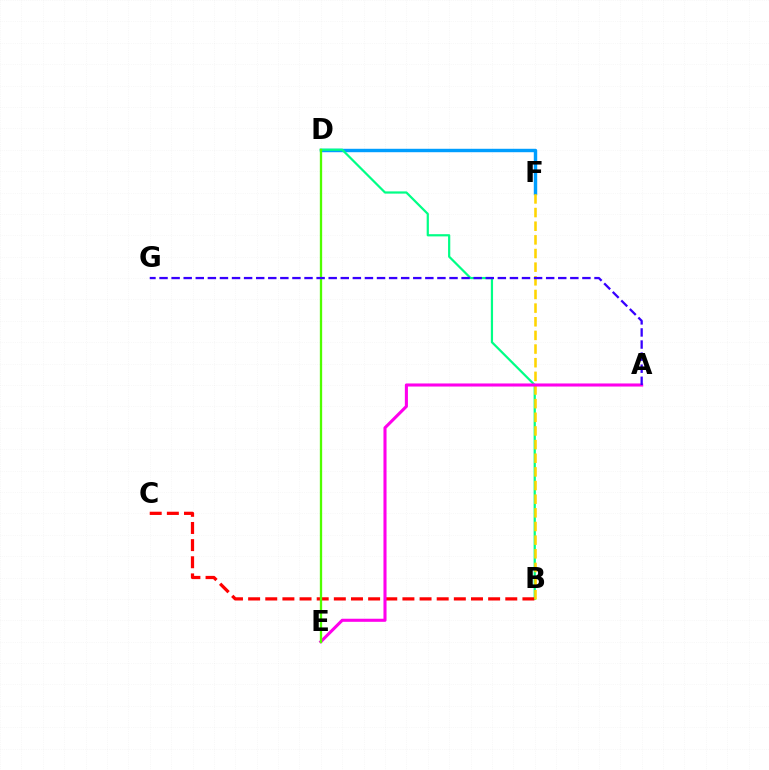{('D', 'F'): [{'color': '#009eff', 'line_style': 'solid', 'thickness': 2.47}], ('B', 'D'): [{'color': '#00ff86', 'line_style': 'solid', 'thickness': 1.59}], ('B', 'C'): [{'color': '#ff0000', 'line_style': 'dashed', 'thickness': 2.33}], ('B', 'F'): [{'color': '#ffd500', 'line_style': 'dashed', 'thickness': 1.85}], ('A', 'E'): [{'color': '#ff00ed', 'line_style': 'solid', 'thickness': 2.21}], ('D', 'E'): [{'color': '#4fff00', 'line_style': 'solid', 'thickness': 1.66}], ('A', 'G'): [{'color': '#3700ff', 'line_style': 'dashed', 'thickness': 1.64}]}